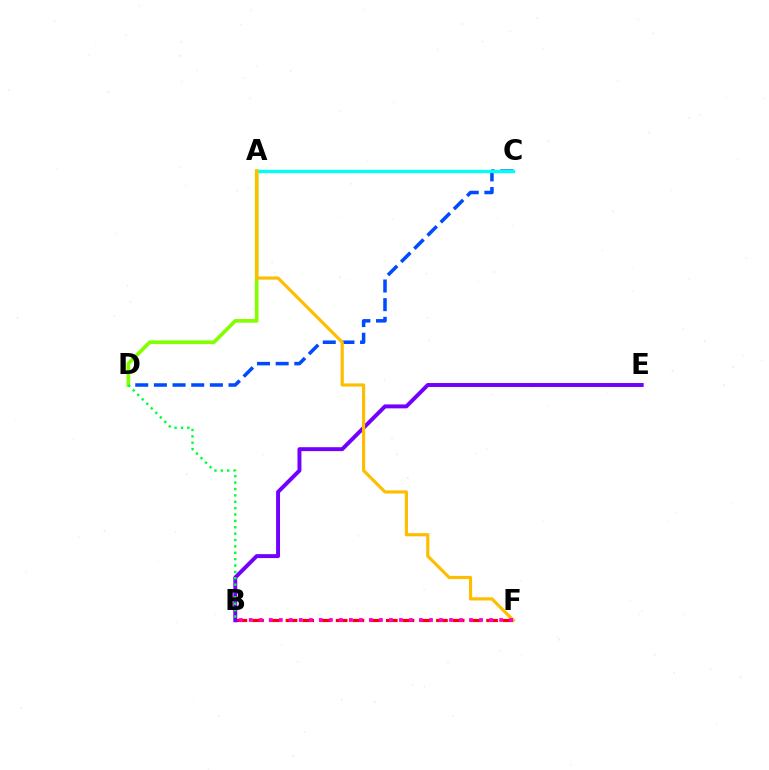{('C', 'D'): [{'color': '#004bff', 'line_style': 'dashed', 'thickness': 2.53}], ('A', 'C'): [{'color': '#00fff6', 'line_style': 'solid', 'thickness': 2.38}], ('B', 'F'): [{'color': '#ff0000', 'line_style': 'dashed', 'thickness': 2.27}, {'color': '#ff00cf', 'line_style': 'dotted', 'thickness': 2.72}], ('B', 'E'): [{'color': '#7200ff', 'line_style': 'solid', 'thickness': 2.84}], ('A', 'D'): [{'color': '#84ff00', 'line_style': 'solid', 'thickness': 2.66}], ('B', 'D'): [{'color': '#00ff39', 'line_style': 'dotted', 'thickness': 1.73}], ('A', 'F'): [{'color': '#ffbd00', 'line_style': 'solid', 'thickness': 2.28}]}